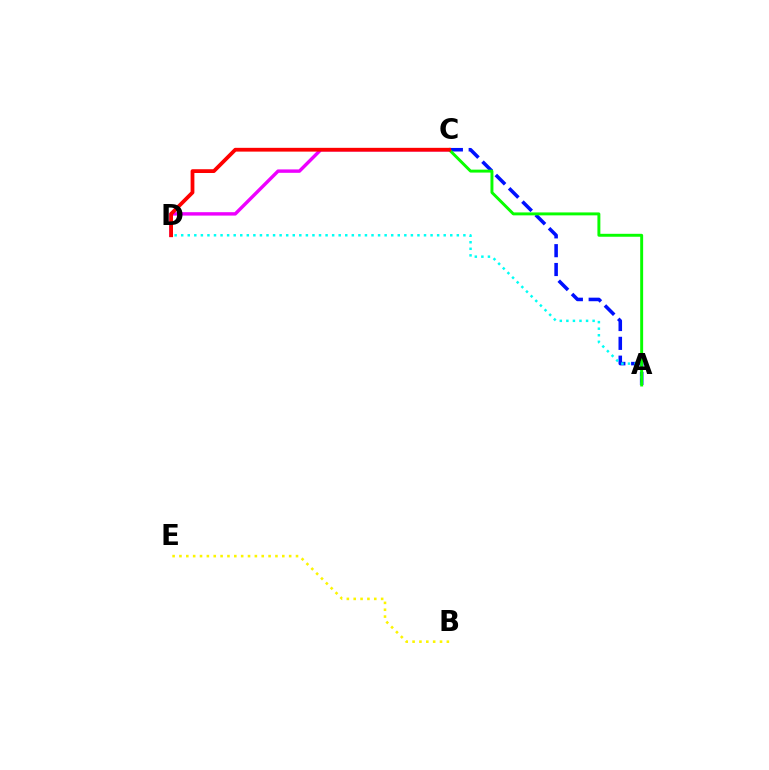{('C', 'D'): [{'color': '#ee00ff', 'line_style': 'solid', 'thickness': 2.45}, {'color': '#ff0000', 'line_style': 'solid', 'thickness': 2.72}], ('A', 'C'): [{'color': '#0010ff', 'line_style': 'dashed', 'thickness': 2.56}, {'color': '#08ff00', 'line_style': 'solid', 'thickness': 2.11}], ('A', 'D'): [{'color': '#00fff6', 'line_style': 'dotted', 'thickness': 1.78}], ('B', 'E'): [{'color': '#fcf500', 'line_style': 'dotted', 'thickness': 1.86}]}